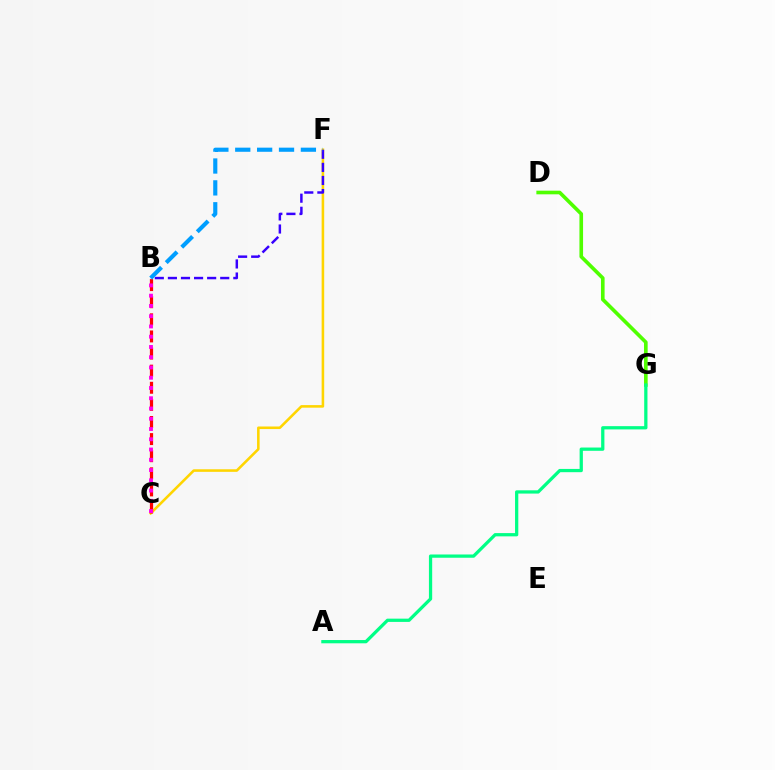{('D', 'G'): [{'color': '#4fff00', 'line_style': 'solid', 'thickness': 2.62}], ('C', 'F'): [{'color': '#ffd500', 'line_style': 'solid', 'thickness': 1.85}], ('B', 'C'): [{'color': '#ff0000', 'line_style': 'dashed', 'thickness': 2.32}, {'color': '#ff00ed', 'line_style': 'dotted', 'thickness': 2.79}], ('B', 'F'): [{'color': '#3700ff', 'line_style': 'dashed', 'thickness': 1.78}, {'color': '#009eff', 'line_style': 'dashed', 'thickness': 2.97}], ('A', 'G'): [{'color': '#00ff86', 'line_style': 'solid', 'thickness': 2.35}]}